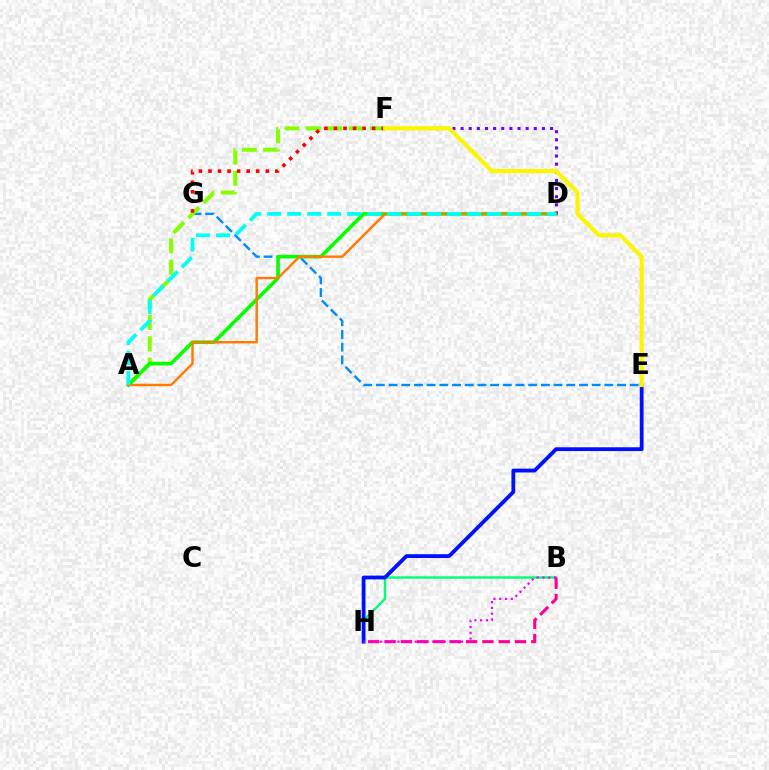{('E', 'G'): [{'color': '#008cff', 'line_style': 'dashed', 'thickness': 1.72}], ('B', 'H'): [{'color': '#00ff74', 'line_style': 'solid', 'thickness': 1.73}, {'color': '#ff0094', 'line_style': 'dashed', 'thickness': 2.22}, {'color': '#ee00ff', 'line_style': 'dotted', 'thickness': 1.57}], ('A', 'F'): [{'color': '#84ff00', 'line_style': 'dashed', 'thickness': 2.9}], ('A', 'D'): [{'color': '#08ff00', 'line_style': 'solid', 'thickness': 2.61}, {'color': '#ff7c00', 'line_style': 'solid', 'thickness': 1.76}, {'color': '#00fff6', 'line_style': 'dashed', 'thickness': 2.72}], ('F', 'G'): [{'color': '#ff0000', 'line_style': 'dotted', 'thickness': 2.59}], ('E', 'H'): [{'color': '#0010ff', 'line_style': 'solid', 'thickness': 2.74}], ('D', 'F'): [{'color': '#7200ff', 'line_style': 'dotted', 'thickness': 2.21}], ('E', 'F'): [{'color': '#fcf500', 'line_style': 'solid', 'thickness': 2.96}]}